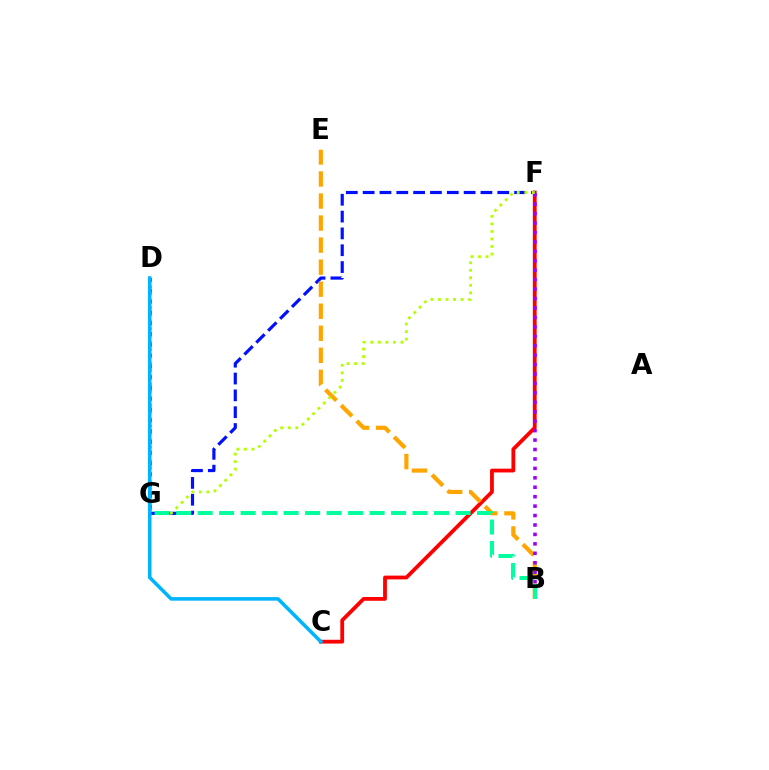{('C', 'F'): [{'color': '#ff0000', 'line_style': 'solid', 'thickness': 2.73}], ('F', 'G'): [{'color': '#0010ff', 'line_style': 'dashed', 'thickness': 2.29}, {'color': '#b3ff00', 'line_style': 'dotted', 'thickness': 2.05}], ('B', 'E'): [{'color': '#ffa500', 'line_style': 'dashed', 'thickness': 2.99}], ('B', 'F'): [{'color': '#9b00ff', 'line_style': 'dotted', 'thickness': 2.56}], ('D', 'G'): [{'color': '#08ff00', 'line_style': 'dotted', 'thickness': 1.89}, {'color': '#ff00bd', 'line_style': 'dotted', 'thickness': 2.93}], ('B', 'G'): [{'color': '#00ff9d', 'line_style': 'dashed', 'thickness': 2.92}], ('C', 'D'): [{'color': '#00b5ff', 'line_style': 'solid', 'thickness': 2.57}]}